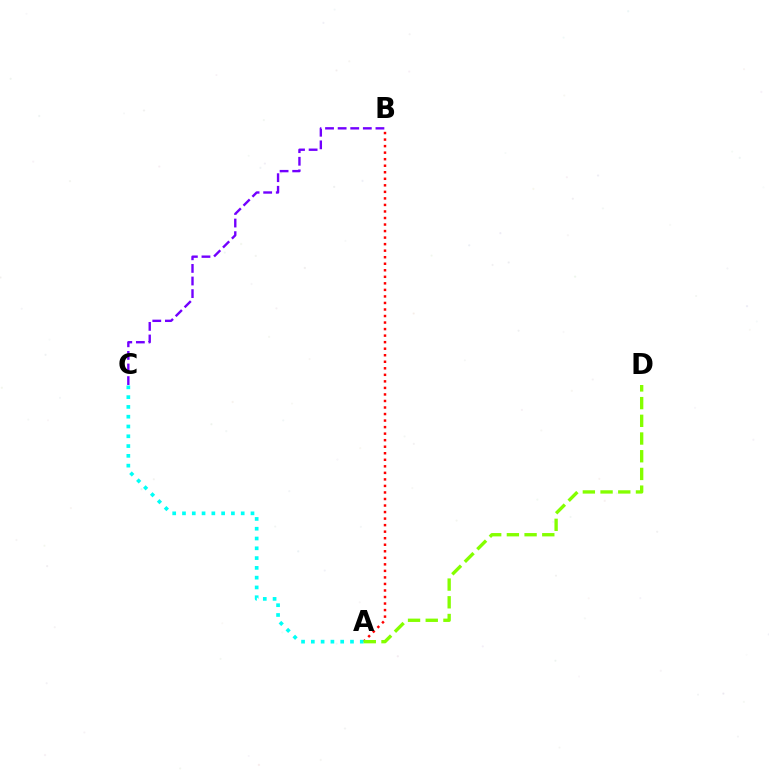{('A', 'B'): [{'color': '#ff0000', 'line_style': 'dotted', 'thickness': 1.78}], ('A', 'C'): [{'color': '#00fff6', 'line_style': 'dotted', 'thickness': 2.66}], ('A', 'D'): [{'color': '#84ff00', 'line_style': 'dashed', 'thickness': 2.41}], ('B', 'C'): [{'color': '#7200ff', 'line_style': 'dashed', 'thickness': 1.71}]}